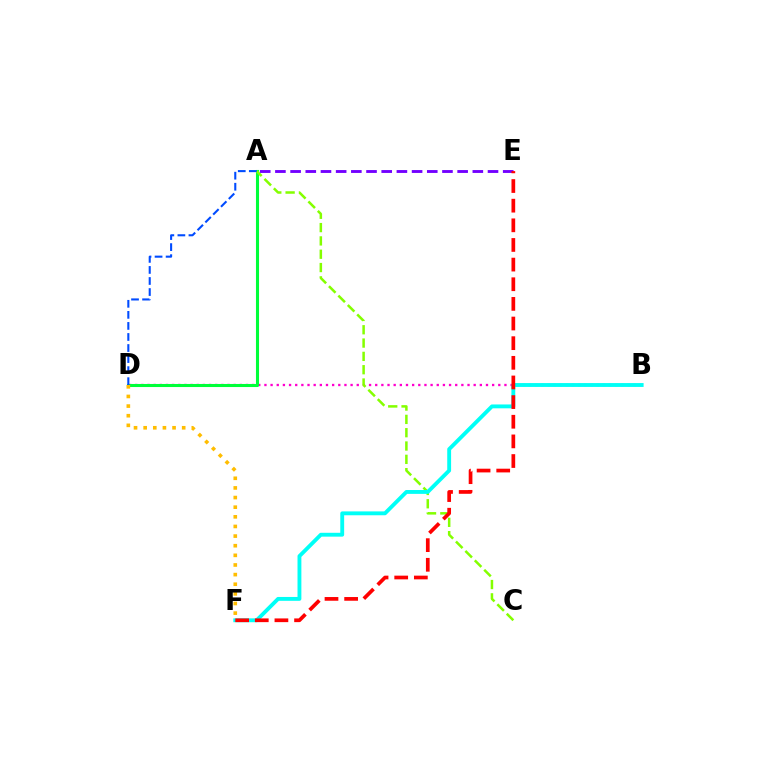{('B', 'D'): [{'color': '#ff00cf', 'line_style': 'dotted', 'thickness': 1.67}], ('A', 'D'): [{'color': '#00ff39', 'line_style': 'solid', 'thickness': 2.21}, {'color': '#004bff', 'line_style': 'dashed', 'thickness': 1.5}], ('A', 'E'): [{'color': '#7200ff', 'line_style': 'dashed', 'thickness': 2.06}], ('A', 'C'): [{'color': '#84ff00', 'line_style': 'dashed', 'thickness': 1.81}], ('B', 'F'): [{'color': '#00fff6', 'line_style': 'solid', 'thickness': 2.78}], ('E', 'F'): [{'color': '#ff0000', 'line_style': 'dashed', 'thickness': 2.67}], ('D', 'F'): [{'color': '#ffbd00', 'line_style': 'dotted', 'thickness': 2.62}]}